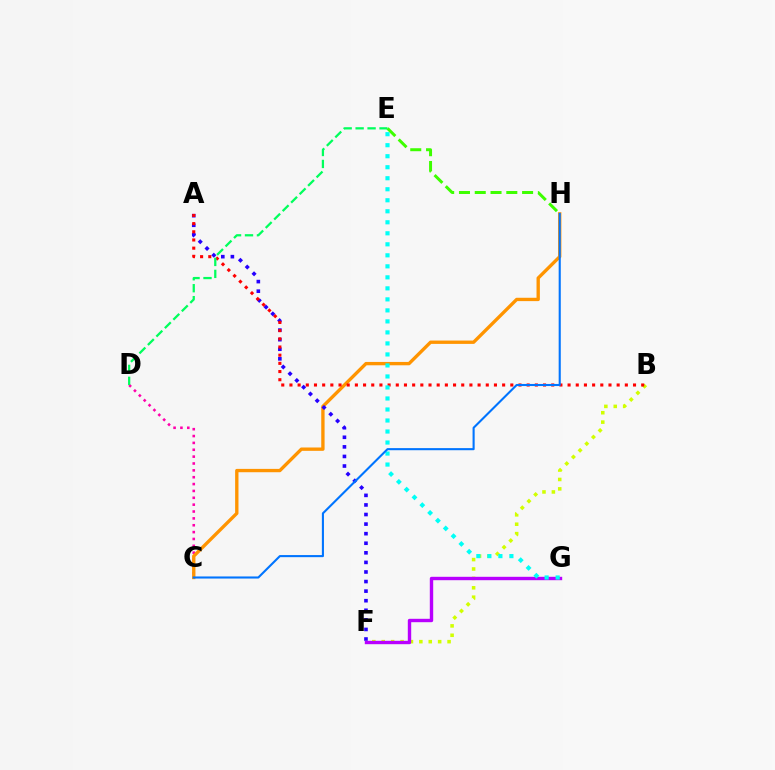{('C', 'D'): [{'color': '#ff00ac', 'line_style': 'dotted', 'thickness': 1.86}], ('B', 'F'): [{'color': '#d1ff00', 'line_style': 'dotted', 'thickness': 2.56}], ('C', 'H'): [{'color': '#ff9400', 'line_style': 'solid', 'thickness': 2.41}, {'color': '#0074ff', 'line_style': 'solid', 'thickness': 1.51}], ('A', 'F'): [{'color': '#2500ff', 'line_style': 'dotted', 'thickness': 2.6}], ('A', 'B'): [{'color': '#ff0000', 'line_style': 'dotted', 'thickness': 2.22}], ('F', 'G'): [{'color': '#b900ff', 'line_style': 'solid', 'thickness': 2.44}], ('E', 'G'): [{'color': '#00fff6', 'line_style': 'dotted', 'thickness': 2.99}], ('E', 'H'): [{'color': '#3dff00', 'line_style': 'dashed', 'thickness': 2.14}], ('D', 'E'): [{'color': '#00ff5c', 'line_style': 'dashed', 'thickness': 1.62}]}